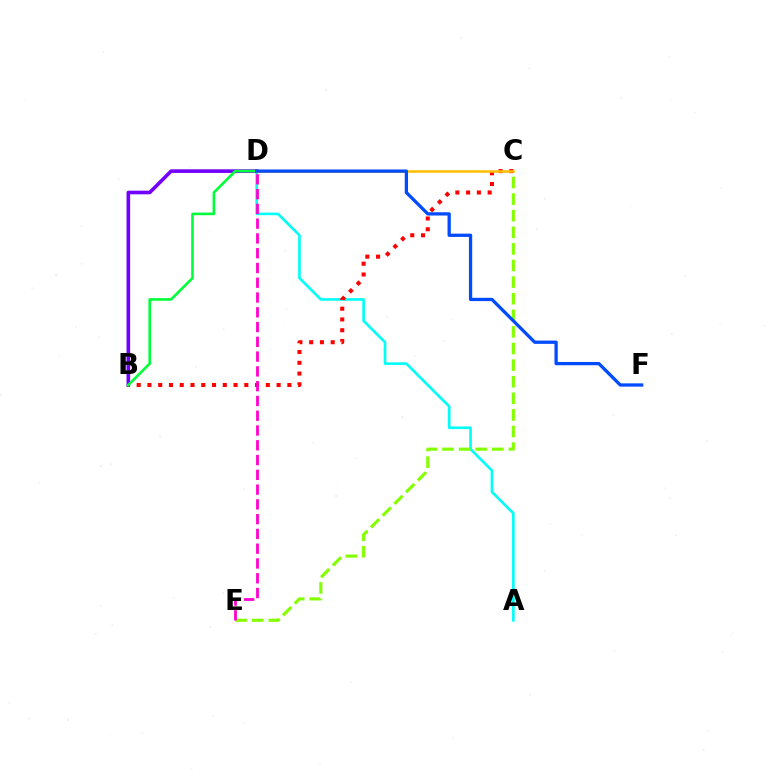{('A', 'D'): [{'color': '#00fff6', 'line_style': 'solid', 'thickness': 1.9}], ('B', 'D'): [{'color': '#7200ff', 'line_style': 'solid', 'thickness': 2.61}, {'color': '#00ff39', 'line_style': 'solid', 'thickness': 1.88}], ('B', 'C'): [{'color': '#ff0000', 'line_style': 'dotted', 'thickness': 2.92}], ('C', 'E'): [{'color': '#84ff00', 'line_style': 'dashed', 'thickness': 2.26}], ('C', 'D'): [{'color': '#ffbd00', 'line_style': 'solid', 'thickness': 1.81}], ('D', 'F'): [{'color': '#004bff', 'line_style': 'solid', 'thickness': 2.36}], ('D', 'E'): [{'color': '#ff00cf', 'line_style': 'dashed', 'thickness': 2.01}]}